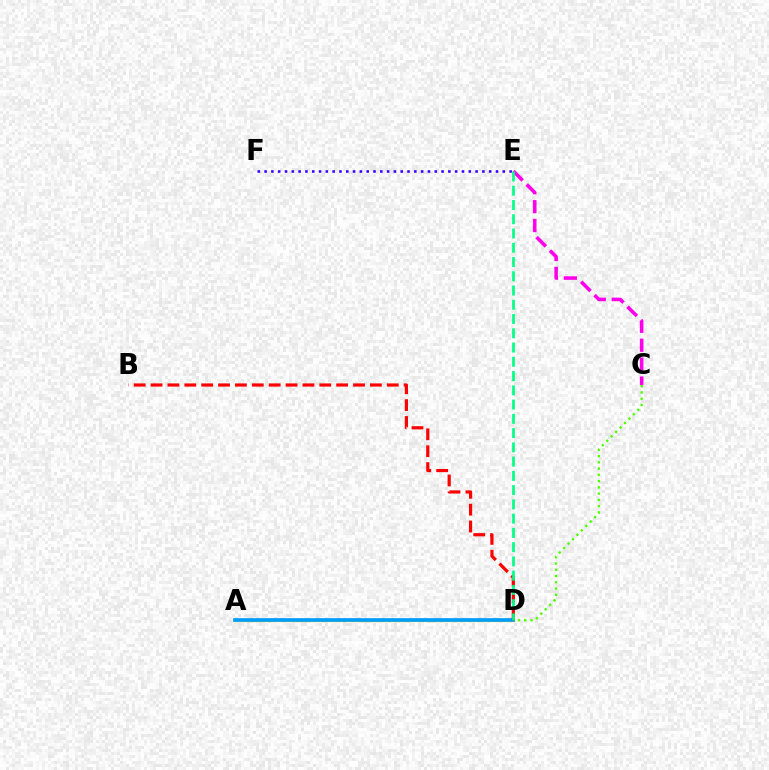{('A', 'D'): [{'color': '#ffd500', 'line_style': 'solid', 'thickness': 2.33}, {'color': '#009eff', 'line_style': 'solid', 'thickness': 2.66}], ('C', 'D'): [{'color': '#4fff00', 'line_style': 'dotted', 'thickness': 1.7}], ('E', 'F'): [{'color': '#3700ff', 'line_style': 'dotted', 'thickness': 1.85}], ('B', 'D'): [{'color': '#ff0000', 'line_style': 'dashed', 'thickness': 2.29}], ('C', 'E'): [{'color': '#ff00ed', 'line_style': 'dashed', 'thickness': 2.57}], ('D', 'E'): [{'color': '#00ff86', 'line_style': 'dashed', 'thickness': 1.94}]}